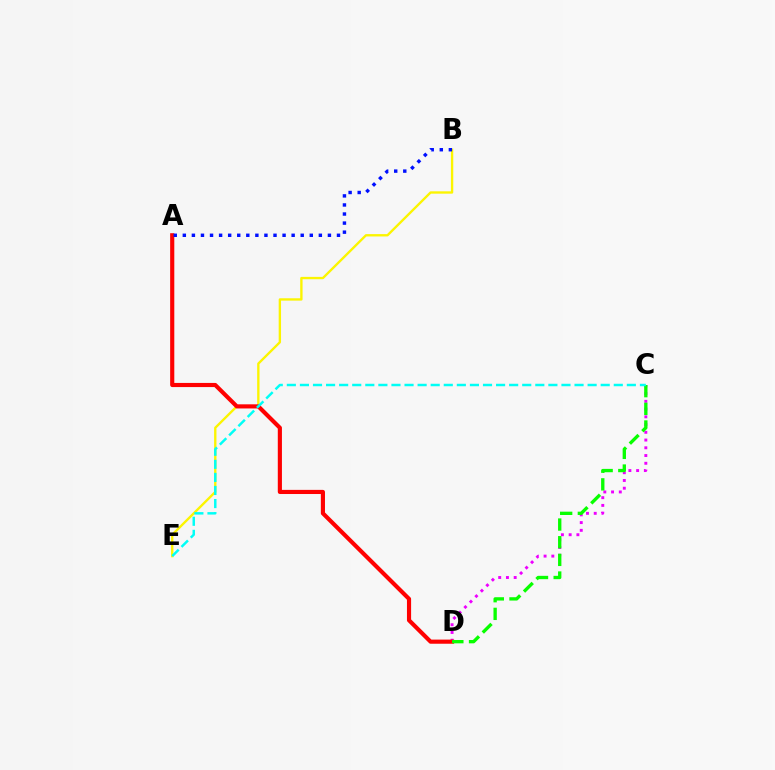{('B', 'E'): [{'color': '#fcf500', 'line_style': 'solid', 'thickness': 1.69}], ('C', 'D'): [{'color': '#ee00ff', 'line_style': 'dotted', 'thickness': 2.1}, {'color': '#08ff00', 'line_style': 'dashed', 'thickness': 2.4}], ('A', 'D'): [{'color': '#ff0000', 'line_style': 'solid', 'thickness': 2.98}], ('C', 'E'): [{'color': '#00fff6', 'line_style': 'dashed', 'thickness': 1.78}], ('A', 'B'): [{'color': '#0010ff', 'line_style': 'dotted', 'thickness': 2.46}]}